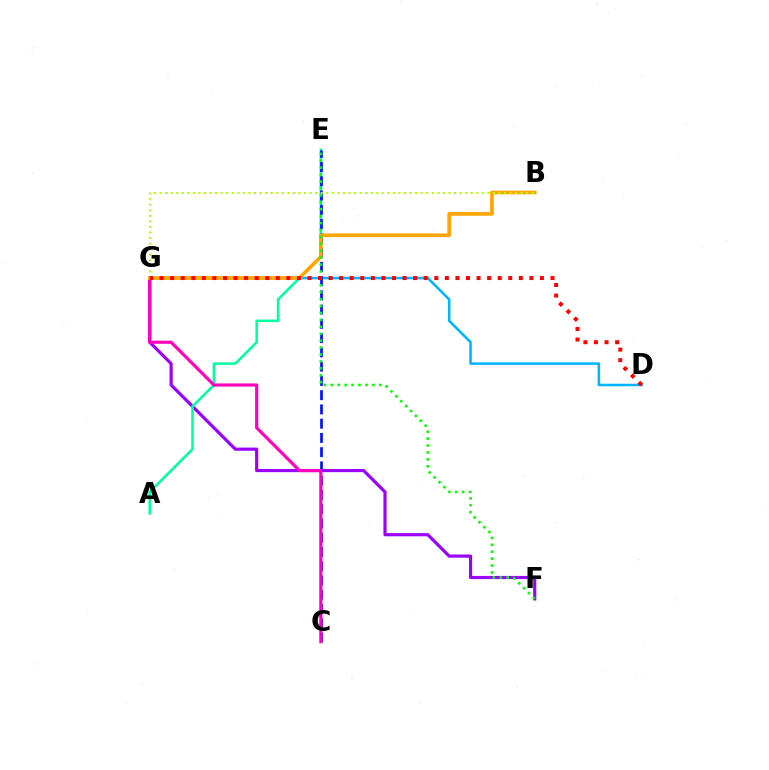{('D', 'G'): [{'color': '#00b5ff', 'line_style': 'solid', 'thickness': 1.83}, {'color': '#ff0000', 'line_style': 'dotted', 'thickness': 2.87}], ('F', 'G'): [{'color': '#9b00ff', 'line_style': 'solid', 'thickness': 2.28}], ('A', 'E'): [{'color': '#00ff9d', 'line_style': 'solid', 'thickness': 1.82}], ('C', 'E'): [{'color': '#0010ff', 'line_style': 'dashed', 'thickness': 1.94}], ('C', 'G'): [{'color': '#ff00bd', 'line_style': 'solid', 'thickness': 2.26}], ('B', 'G'): [{'color': '#ffa500', 'line_style': 'solid', 'thickness': 2.64}, {'color': '#b3ff00', 'line_style': 'dotted', 'thickness': 1.51}], ('E', 'F'): [{'color': '#08ff00', 'line_style': 'dotted', 'thickness': 1.88}]}